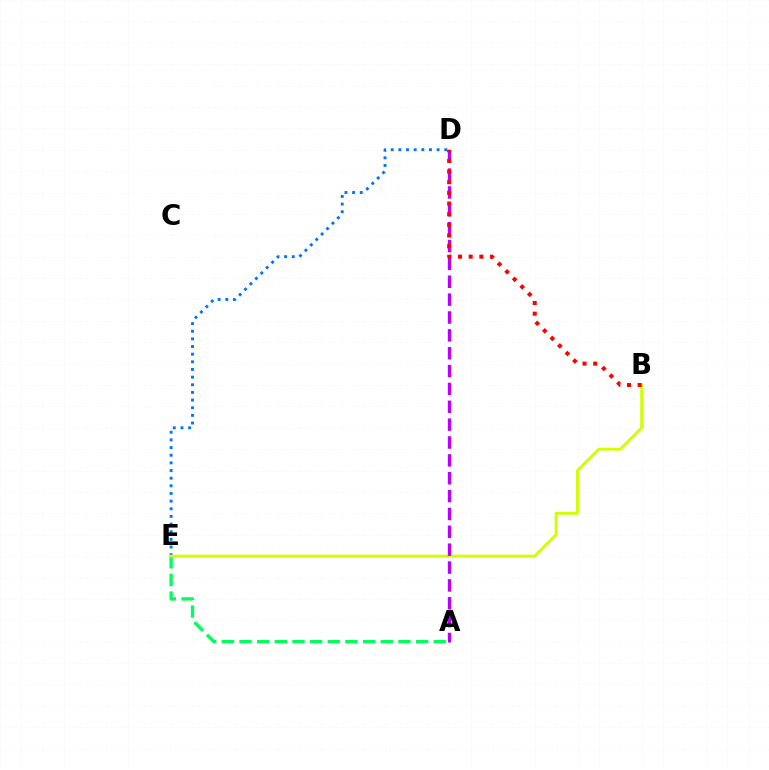{('D', 'E'): [{'color': '#0074ff', 'line_style': 'dotted', 'thickness': 2.08}], ('A', 'E'): [{'color': '#00ff5c', 'line_style': 'dashed', 'thickness': 2.4}], ('B', 'E'): [{'color': '#d1ff00', 'line_style': 'solid', 'thickness': 2.07}], ('A', 'D'): [{'color': '#b900ff', 'line_style': 'dashed', 'thickness': 2.43}], ('B', 'D'): [{'color': '#ff0000', 'line_style': 'dotted', 'thickness': 2.9}]}